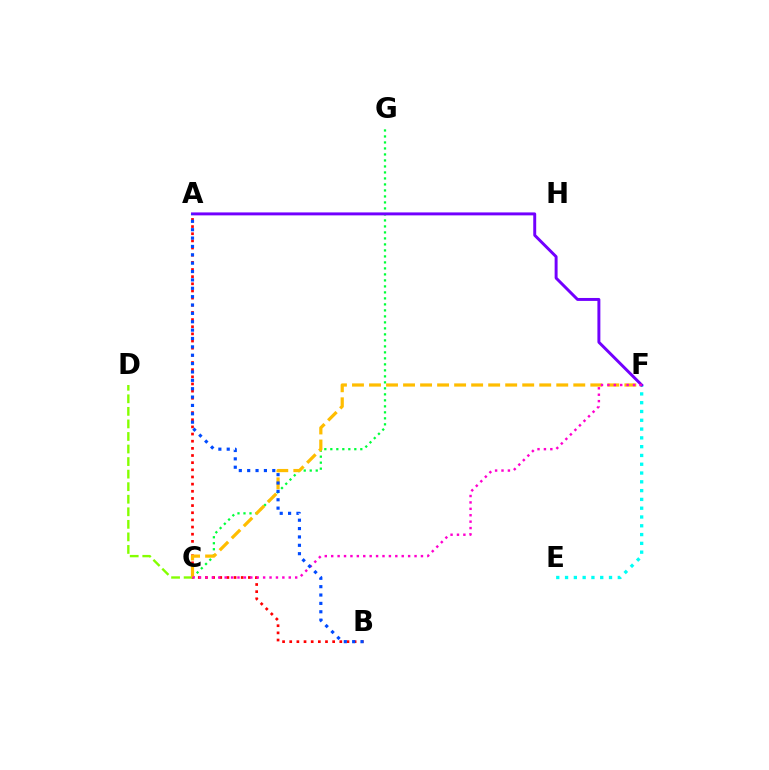{('E', 'F'): [{'color': '#00fff6', 'line_style': 'dotted', 'thickness': 2.39}], ('C', 'G'): [{'color': '#00ff39', 'line_style': 'dotted', 'thickness': 1.63}], ('A', 'F'): [{'color': '#7200ff', 'line_style': 'solid', 'thickness': 2.12}], ('A', 'B'): [{'color': '#ff0000', 'line_style': 'dotted', 'thickness': 1.94}, {'color': '#004bff', 'line_style': 'dotted', 'thickness': 2.27}], ('C', 'D'): [{'color': '#84ff00', 'line_style': 'dashed', 'thickness': 1.71}], ('C', 'F'): [{'color': '#ffbd00', 'line_style': 'dashed', 'thickness': 2.31}, {'color': '#ff00cf', 'line_style': 'dotted', 'thickness': 1.74}]}